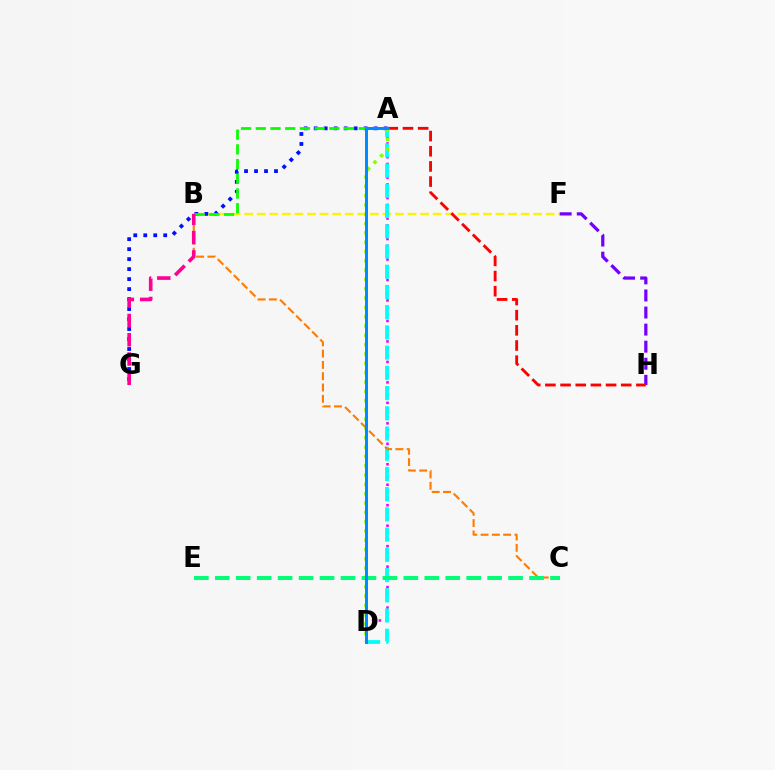{('B', 'F'): [{'color': '#fcf500', 'line_style': 'dashed', 'thickness': 1.71}], ('F', 'H'): [{'color': '#7200ff', 'line_style': 'dashed', 'thickness': 2.32}], ('A', 'D'): [{'color': '#ee00ff', 'line_style': 'dotted', 'thickness': 1.85}, {'color': '#00fff6', 'line_style': 'dashed', 'thickness': 2.75}, {'color': '#84ff00', 'line_style': 'dotted', 'thickness': 2.53}, {'color': '#008cff', 'line_style': 'solid', 'thickness': 2.15}], ('A', 'G'): [{'color': '#0010ff', 'line_style': 'dotted', 'thickness': 2.71}], ('A', 'H'): [{'color': '#ff0000', 'line_style': 'dashed', 'thickness': 2.06}], ('A', 'B'): [{'color': '#08ff00', 'line_style': 'dashed', 'thickness': 2.0}], ('B', 'C'): [{'color': '#ff7c00', 'line_style': 'dashed', 'thickness': 1.53}], ('B', 'G'): [{'color': '#ff0094', 'line_style': 'dashed', 'thickness': 2.62}], ('C', 'E'): [{'color': '#00ff74', 'line_style': 'dashed', 'thickness': 2.85}]}